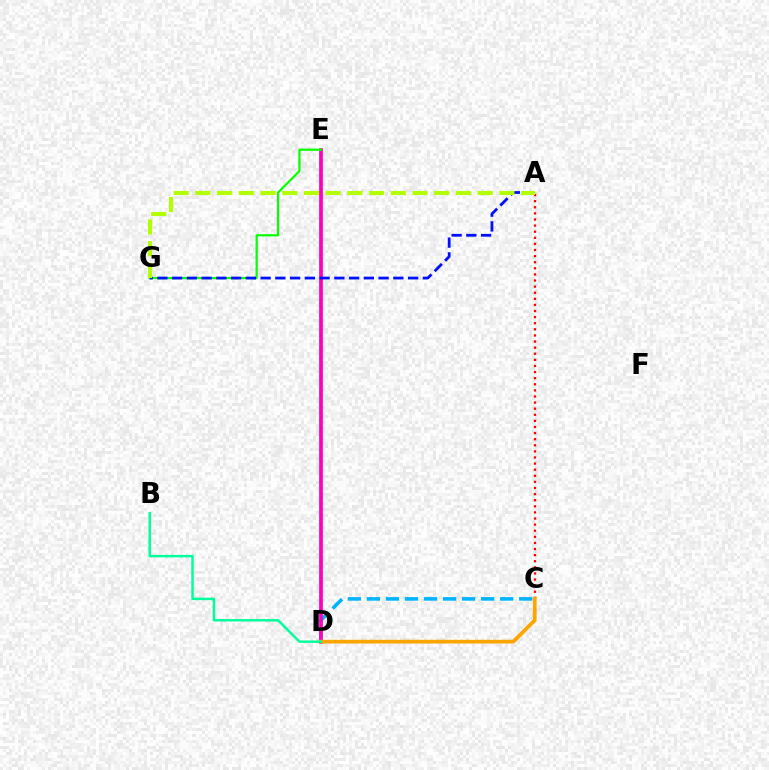{('D', 'E'): [{'color': '#9b00ff', 'line_style': 'solid', 'thickness': 1.78}, {'color': '#ff00bd', 'line_style': 'solid', 'thickness': 2.6}], ('C', 'D'): [{'color': '#00b5ff', 'line_style': 'dashed', 'thickness': 2.59}, {'color': '#ffa500', 'line_style': 'solid', 'thickness': 2.7}], ('A', 'C'): [{'color': '#ff0000', 'line_style': 'dotted', 'thickness': 1.66}], ('E', 'G'): [{'color': '#08ff00', 'line_style': 'solid', 'thickness': 1.59}], ('B', 'D'): [{'color': '#00ff9d', 'line_style': 'solid', 'thickness': 1.77}], ('A', 'G'): [{'color': '#0010ff', 'line_style': 'dashed', 'thickness': 2.0}, {'color': '#b3ff00', 'line_style': 'dashed', 'thickness': 2.95}]}